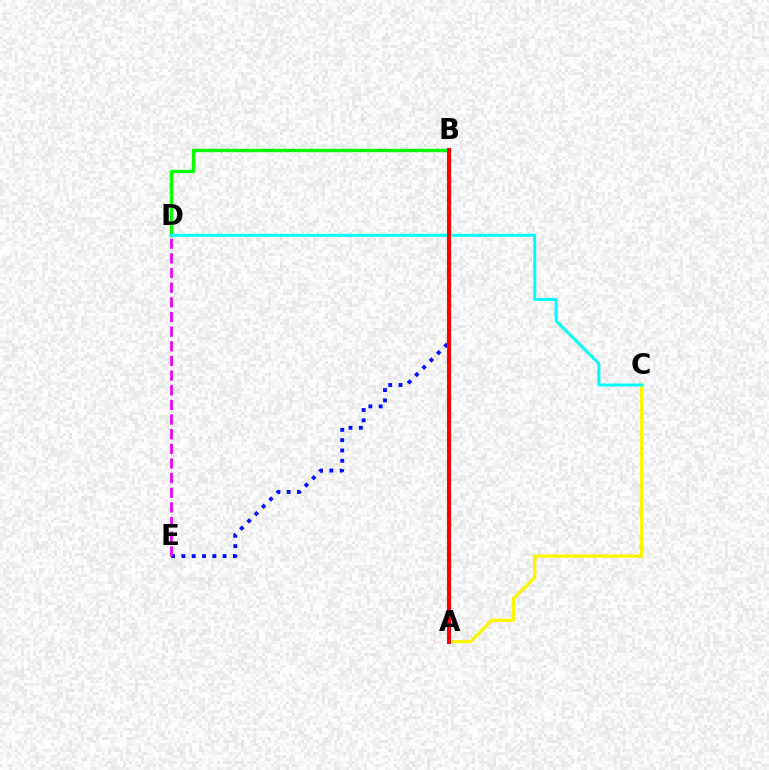{('B', 'E'): [{'color': '#0010ff', 'line_style': 'dotted', 'thickness': 2.8}], ('D', 'E'): [{'color': '#ee00ff', 'line_style': 'dashed', 'thickness': 1.99}], ('B', 'D'): [{'color': '#08ff00', 'line_style': 'solid', 'thickness': 2.43}], ('A', 'C'): [{'color': '#fcf500', 'line_style': 'solid', 'thickness': 2.36}], ('C', 'D'): [{'color': '#00fff6', 'line_style': 'solid', 'thickness': 2.13}], ('A', 'B'): [{'color': '#ff0000', 'line_style': 'solid', 'thickness': 2.93}]}